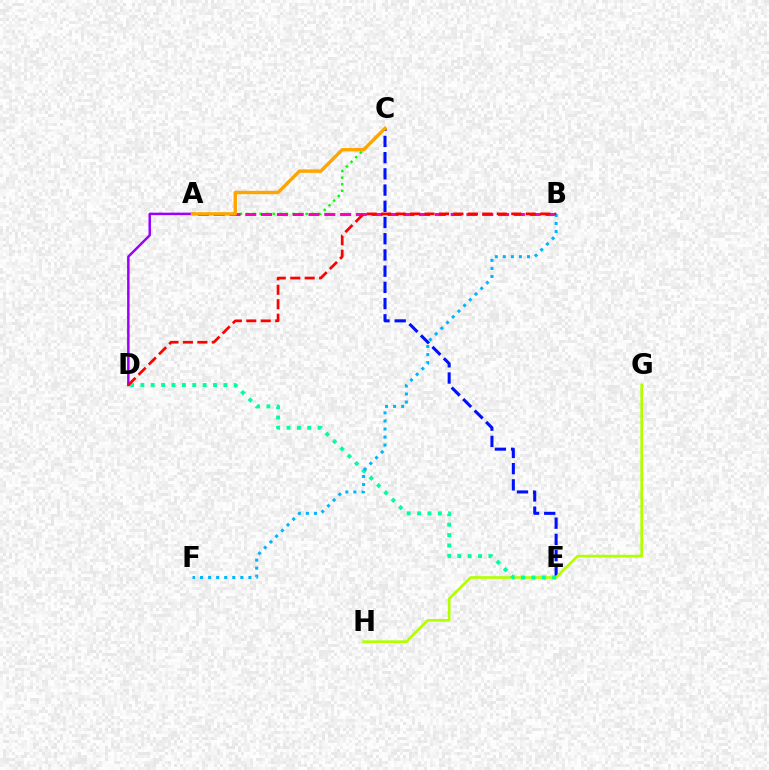{('A', 'C'): [{'color': '#08ff00', 'line_style': 'dotted', 'thickness': 1.79}, {'color': '#ffa500', 'line_style': 'solid', 'thickness': 2.44}], ('C', 'E'): [{'color': '#0010ff', 'line_style': 'dashed', 'thickness': 2.2}], ('A', 'B'): [{'color': '#ff00bd', 'line_style': 'dashed', 'thickness': 2.15}], ('G', 'H'): [{'color': '#b3ff00', 'line_style': 'solid', 'thickness': 1.92}], ('D', 'E'): [{'color': '#00ff9d', 'line_style': 'dotted', 'thickness': 2.82}], ('B', 'F'): [{'color': '#00b5ff', 'line_style': 'dotted', 'thickness': 2.19}], ('A', 'D'): [{'color': '#9b00ff', 'line_style': 'solid', 'thickness': 1.79}], ('B', 'D'): [{'color': '#ff0000', 'line_style': 'dashed', 'thickness': 1.96}]}